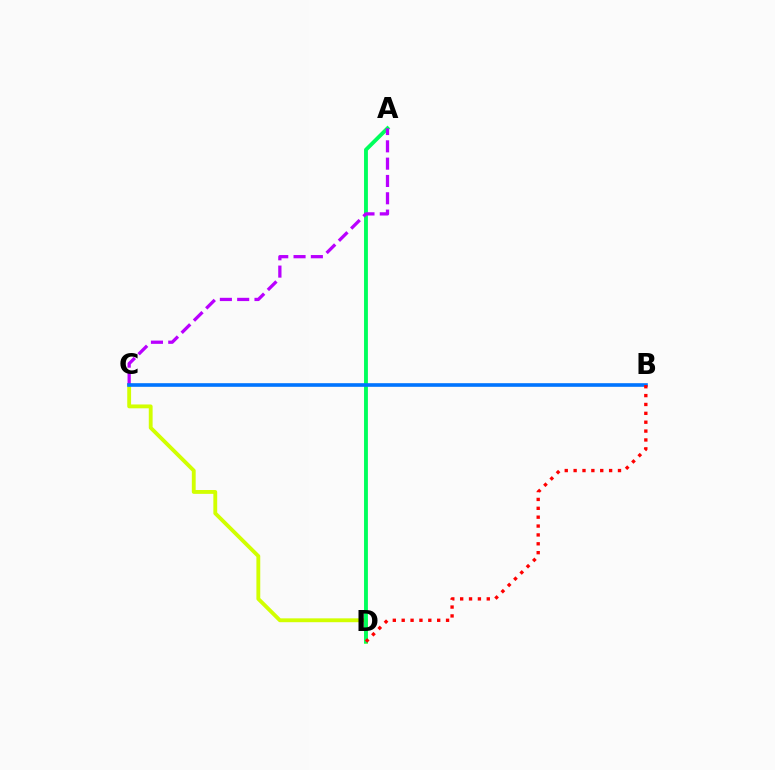{('C', 'D'): [{'color': '#d1ff00', 'line_style': 'solid', 'thickness': 2.77}], ('A', 'D'): [{'color': '#00ff5c', 'line_style': 'solid', 'thickness': 2.78}], ('A', 'C'): [{'color': '#b900ff', 'line_style': 'dashed', 'thickness': 2.35}], ('B', 'C'): [{'color': '#0074ff', 'line_style': 'solid', 'thickness': 2.61}], ('B', 'D'): [{'color': '#ff0000', 'line_style': 'dotted', 'thickness': 2.41}]}